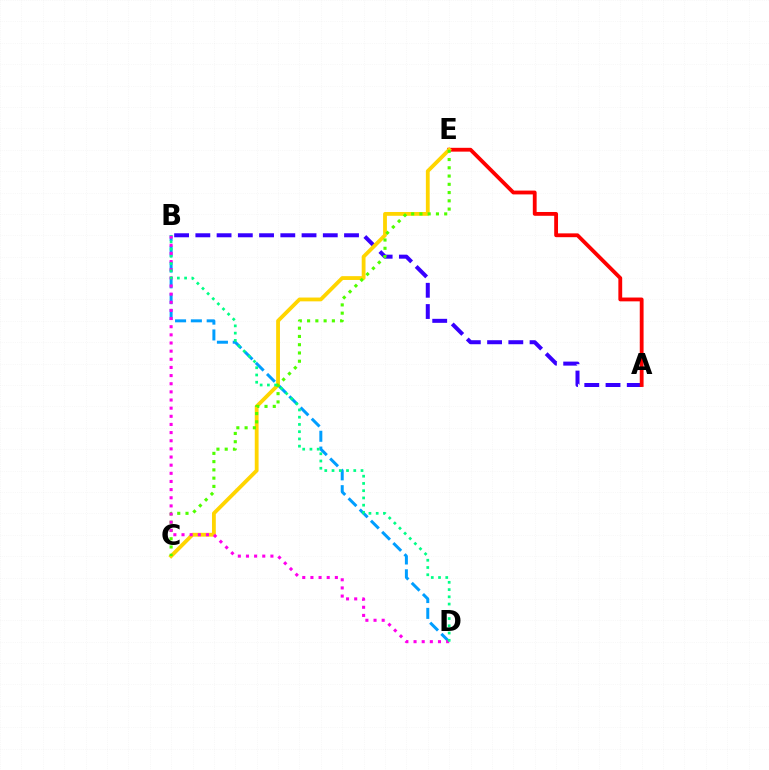{('A', 'B'): [{'color': '#3700ff', 'line_style': 'dashed', 'thickness': 2.89}], ('A', 'E'): [{'color': '#ff0000', 'line_style': 'solid', 'thickness': 2.75}], ('B', 'D'): [{'color': '#009eff', 'line_style': 'dashed', 'thickness': 2.15}, {'color': '#ff00ed', 'line_style': 'dotted', 'thickness': 2.21}, {'color': '#00ff86', 'line_style': 'dotted', 'thickness': 1.97}], ('C', 'E'): [{'color': '#ffd500', 'line_style': 'solid', 'thickness': 2.74}, {'color': '#4fff00', 'line_style': 'dotted', 'thickness': 2.24}]}